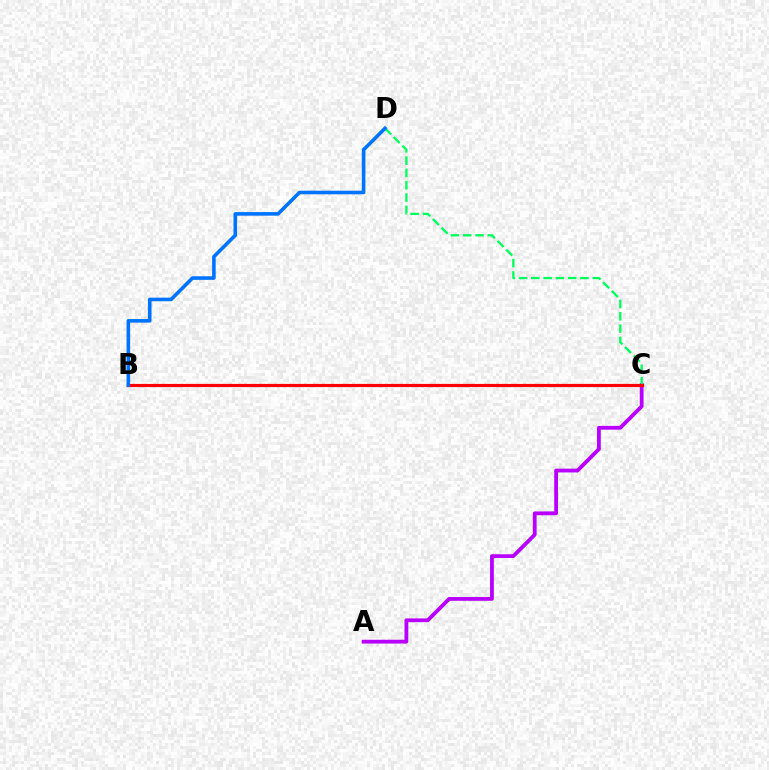{('A', 'C'): [{'color': '#b900ff', 'line_style': 'solid', 'thickness': 2.74}], ('B', 'C'): [{'color': '#d1ff00', 'line_style': 'solid', 'thickness': 1.84}, {'color': '#ff0000', 'line_style': 'solid', 'thickness': 2.28}], ('C', 'D'): [{'color': '#00ff5c', 'line_style': 'dashed', 'thickness': 1.67}], ('B', 'D'): [{'color': '#0074ff', 'line_style': 'solid', 'thickness': 2.59}]}